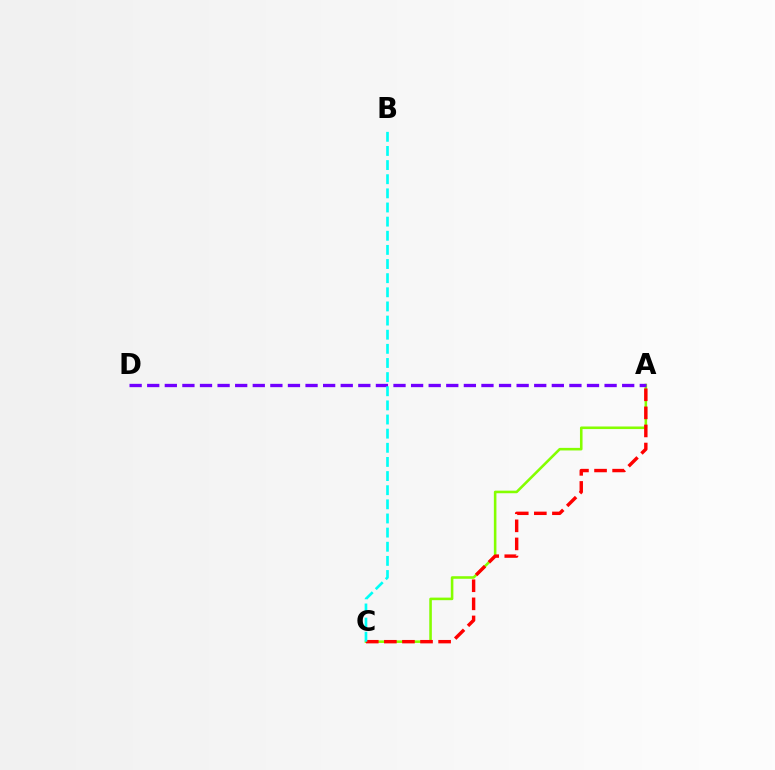{('A', 'C'): [{'color': '#84ff00', 'line_style': 'solid', 'thickness': 1.86}, {'color': '#ff0000', 'line_style': 'dashed', 'thickness': 2.46}], ('A', 'D'): [{'color': '#7200ff', 'line_style': 'dashed', 'thickness': 2.39}], ('B', 'C'): [{'color': '#00fff6', 'line_style': 'dashed', 'thickness': 1.92}]}